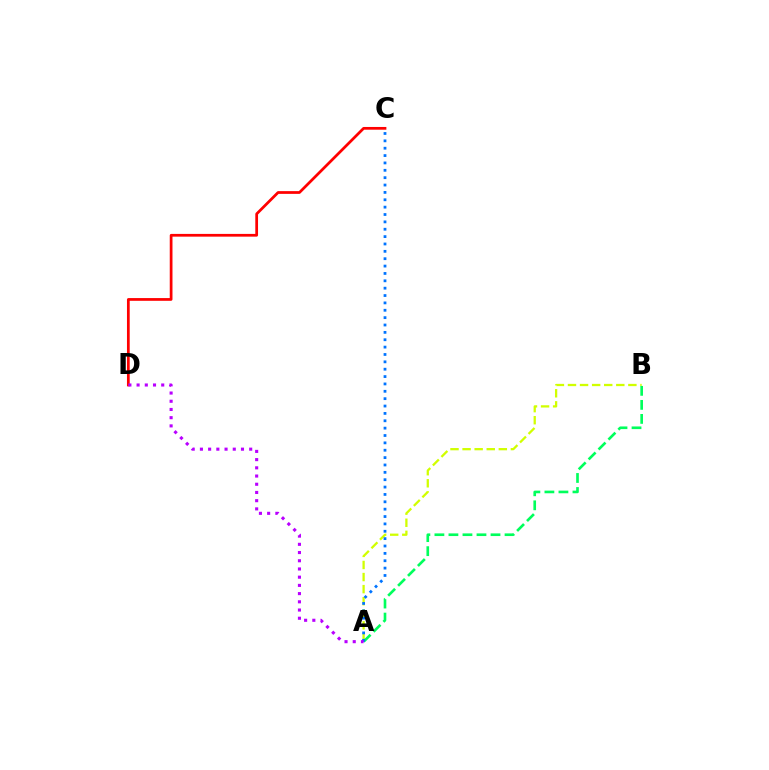{('C', 'D'): [{'color': '#ff0000', 'line_style': 'solid', 'thickness': 1.97}], ('A', 'B'): [{'color': '#d1ff00', 'line_style': 'dashed', 'thickness': 1.64}, {'color': '#00ff5c', 'line_style': 'dashed', 'thickness': 1.91}], ('A', 'C'): [{'color': '#0074ff', 'line_style': 'dotted', 'thickness': 2.0}], ('A', 'D'): [{'color': '#b900ff', 'line_style': 'dotted', 'thickness': 2.23}]}